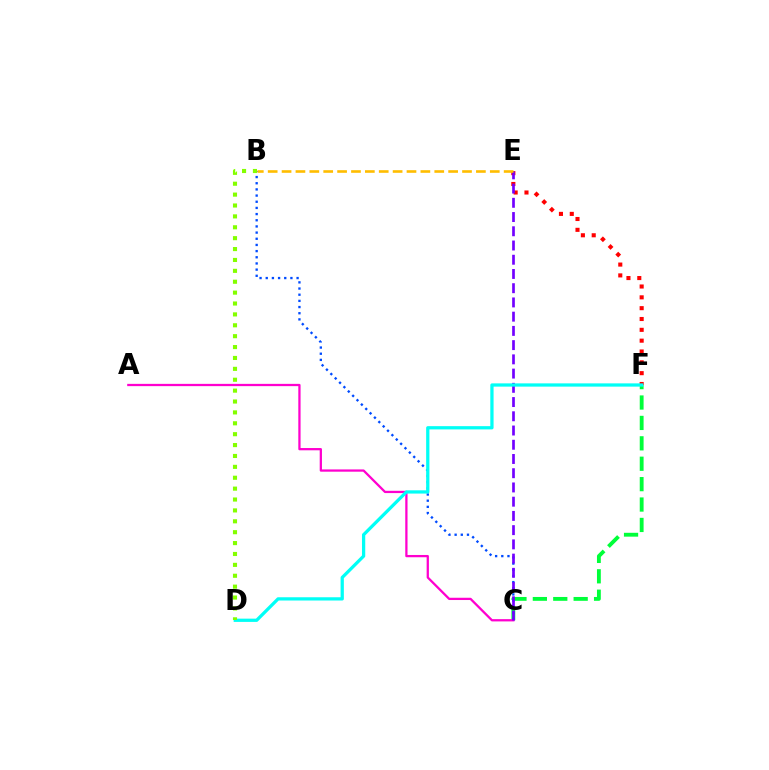{('C', 'F'): [{'color': '#00ff39', 'line_style': 'dashed', 'thickness': 2.77}], ('B', 'C'): [{'color': '#004bff', 'line_style': 'dotted', 'thickness': 1.68}], ('E', 'F'): [{'color': '#ff0000', 'line_style': 'dotted', 'thickness': 2.94}], ('A', 'C'): [{'color': '#ff00cf', 'line_style': 'solid', 'thickness': 1.63}], ('C', 'E'): [{'color': '#7200ff', 'line_style': 'dashed', 'thickness': 1.93}], ('D', 'F'): [{'color': '#00fff6', 'line_style': 'solid', 'thickness': 2.35}], ('B', 'D'): [{'color': '#84ff00', 'line_style': 'dotted', 'thickness': 2.96}], ('B', 'E'): [{'color': '#ffbd00', 'line_style': 'dashed', 'thickness': 1.89}]}